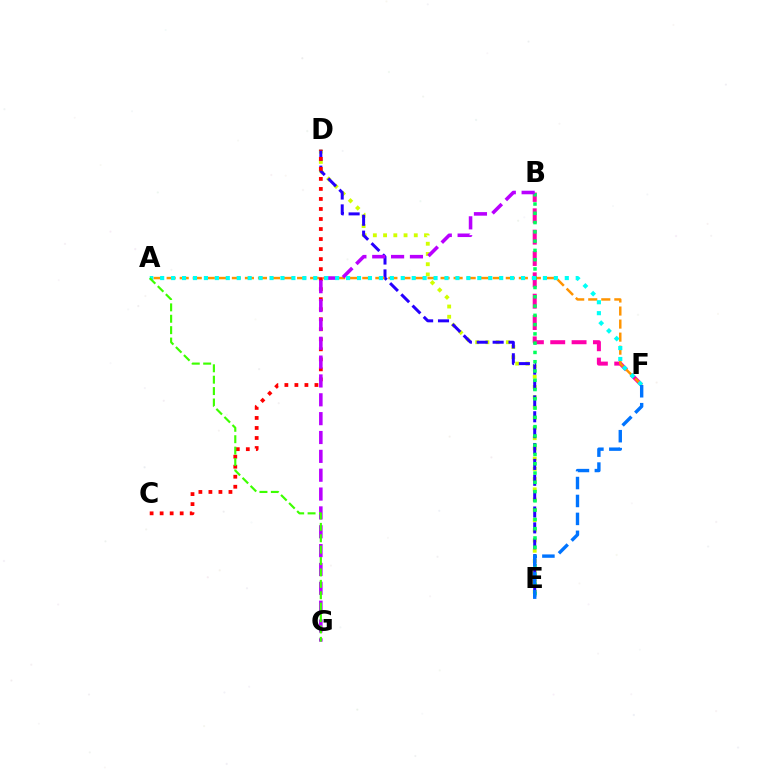{('D', 'E'): [{'color': '#d1ff00', 'line_style': 'dotted', 'thickness': 2.78}, {'color': '#2500ff', 'line_style': 'dashed', 'thickness': 2.16}], ('C', 'D'): [{'color': '#ff0000', 'line_style': 'dotted', 'thickness': 2.72}], ('B', 'F'): [{'color': '#ff00ac', 'line_style': 'dashed', 'thickness': 2.9}], ('A', 'F'): [{'color': '#ff9400', 'line_style': 'dashed', 'thickness': 1.77}, {'color': '#00fff6', 'line_style': 'dotted', 'thickness': 2.97}], ('B', 'E'): [{'color': '#00ff5c', 'line_style': 'dotted', 'thickness': 2.52}], ('B', 'G'): [{'color': '#b900ff', 'line_style': 'dashed', 'thickness': 2.56}], ('E', 'F'): [{'color': '#0074ff', 'line_style': 'dashed', 'thickness': 2.44}], ('A', 'G'): [{'color': '#3dff00', 'line_style': 'dashed', 'thickness': 1.55}]}